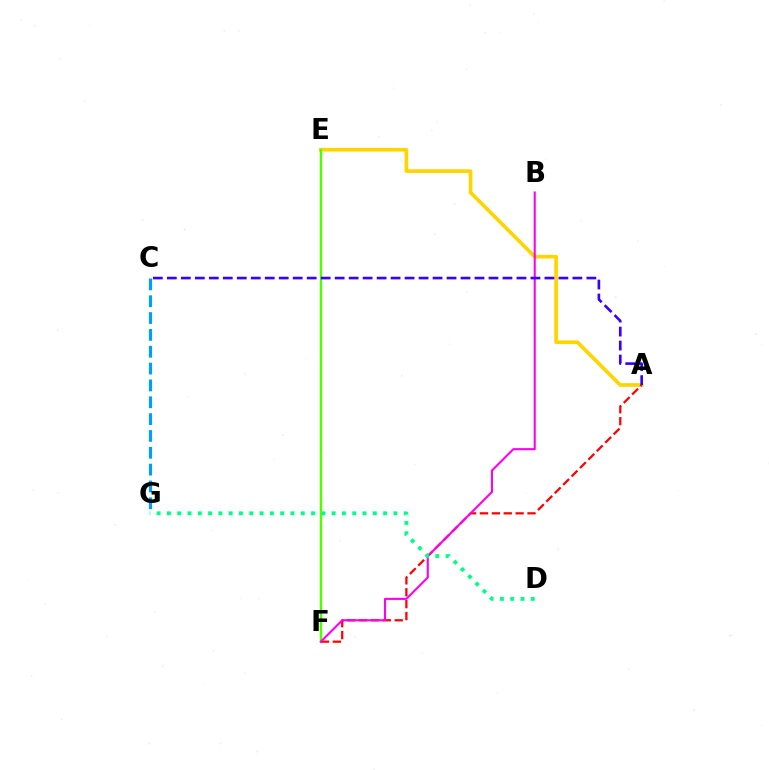{('A', 'E'): [{'color': '#ffd500', 'line_style': 'solid', 'thickness': 2.65}], ('E', 'F'): [{'color': '#4fff00', 'line_style': 'solid', 'thickness': 1.73}], ('A', 'F'): [{'color': '#ff0000', 'line_style': 'dashed', 'thickness': 1.62}], ('B', 'F'): [{'color': '#ff00ed', 'line_style': 'solid', 'thickness': 1.51}], ('A', 'C'): [{'color': '#3700ff', 'line_style': 'dashed', 'thickness': 1.9}], ('C', 'G'): [{'color': '#009eff', 'line_style': 'dashed', 'thickness': 2.29}], ('D', 'G'): [{'color': '#00ff86', 'line_style': 'dotted', 'thickness': 2.8}]}